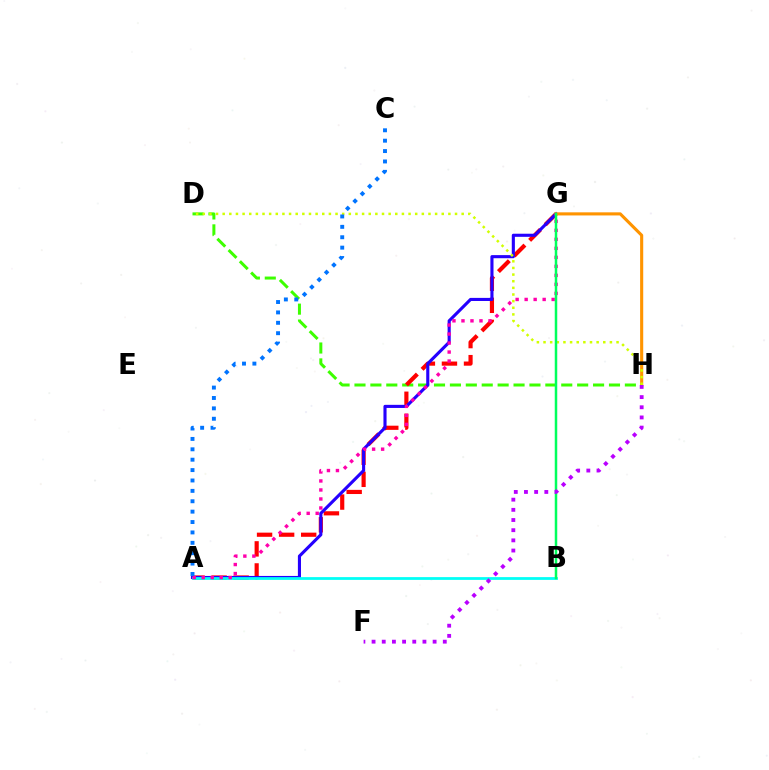{('D', 'H'): [{'color': '#3dff00', 'line_style': 'dashed', 'thickness': 2.16}, {'color': '#d1ff00', 'line_style': 'dotted', 'thickness': 1.8}], ('A', 'G'): [{'color': '#ff0000', 'line_style': 'dashed', 'thickness': 3.0}, {'color': '#2500ff', 'line_style': 'solid', 'thickness': 2.24}, {'color': '#ff00ac', 'line_style': 'dotted', 'thickness': 2.45}], ('G', 'H'): [{'color': '#ff9400', 'line_style': 'solid', 'thickness': 2.23}], ('A', 'B'): [{'color': '#00fff6', 'line_style': 'solid', 'thickness': 1.99}], ('B', 'G'): [{'color': '#00ff5c', 'line_style': 'solid', 'thickness': 1.8}], ('A', 'C'): [{'color': '#0074ff', 'line_style': 'dotted', 'thickness': 2.82}], ('F', 'H'): [{'color': '#b900ff', 'line_style': 'dotted', 'thickness': 2.76}]}